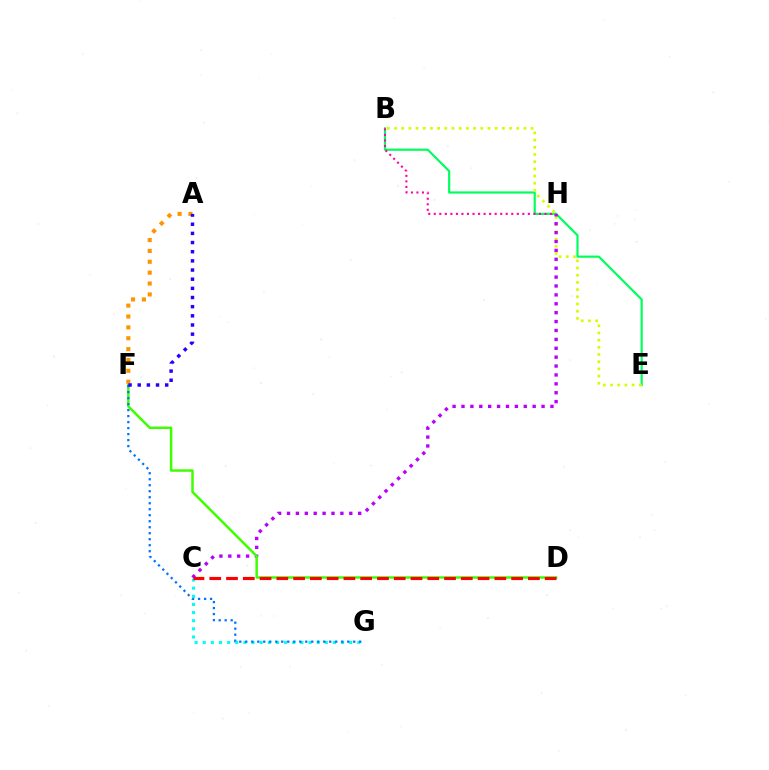{('B', 'E'): [{'color': '#00ff5c', 'line_style': 'solid', 'thickness': 1.58}, {'color': '#d1ff00', 'line_style': 'dotted', 'thickness': 1.95}], ('C', 'H'): [{'color': '#b900ff', 'line_style': 'dotted', 'thickness': 2.42}], ('C', 'G'): [{'color': '#00fff6', 'line_style': 'dotted', 'thickness': 2.21}], ('A', 'F'): [{'color': '#ff9400', 'line_style': 'dotted', 'thickness': 2.95}, {'color': '#2500ff', 'line_style': 'dotted', 'thickness': 2.49}], ('D', 'F'): [{'color': '#3dff00', 'line_style': 'solid', 'thickness': 1.78}], ('C', 'D'): [{'color': '#ff0000', 'line_style': 'dashed', 'thickness': 2.28}], ('F', 'G'): [{'color': '#0074ff', 'line_style': 'dotted', 'thickness': 1.63}], ('B', 'H'): [{'color': '#ff00ac', 'line_style': 'dotted', 'thickness': 1.5}]}